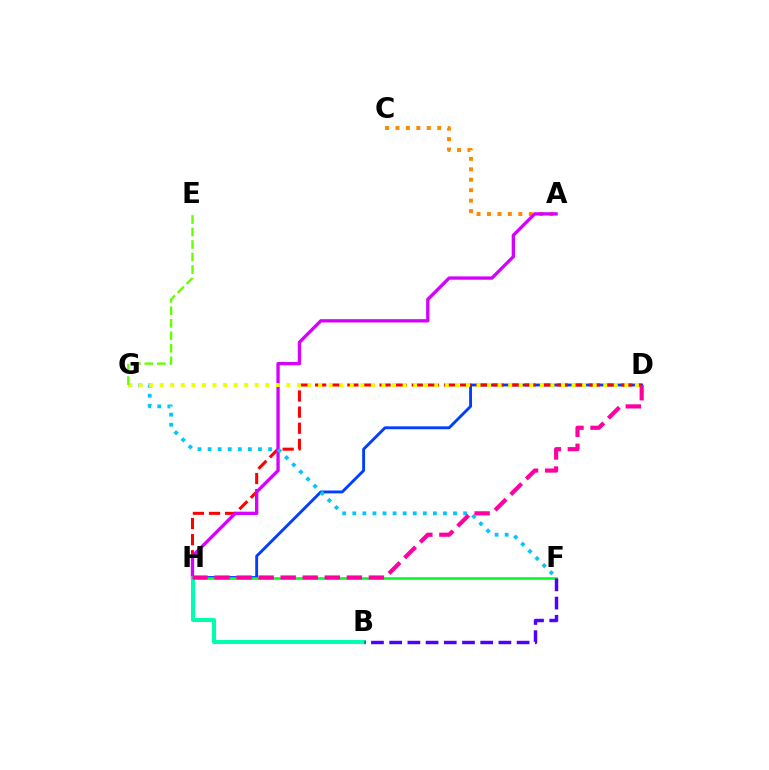{('D', 'H'): [{'color': '#003fff', 'line_style': 'solid', 'thickness': 2.07}, {'color': '#ff0000', 'line_style': 'dashed', 'thickness': 2.19}, {'color': '#ff00a0', 'line_style': 'dashed', 'thickness': 3.0}], ('A', 'C'): [{'color': '#ff8800', 'line_style': 'dotted', 'thickness': 2.84}], ('A', 'H'): [{'color': '#d600ff', 'line_style': 'solid', 'thickness': 2.39}], ('F', 'H'): [{'color': '#00ff27', 'line_style': 'solid', 'thickness': 1.89}], ('F', 'G'): [{'color': '#00c7ff', 'line_style': 'dotted', 'thickness': 2.74}], ('B', 'H'): [{'color': '#00ffaf', 'line_style': 'solid', 'thickness': 2.91}], ('D', 'G'): [{'color': '#eeff00', 'line_style': 'dotted', 'thickness': 2.87}], ('E', 'G'): [{'color': '#66ff00', 'line_style': 'dashed', 'thickness': 1.7}], ('B', 'F'): [{'color': '#4f00ff', 'line_style': 'dashed', 'thickness': 2.47}]}